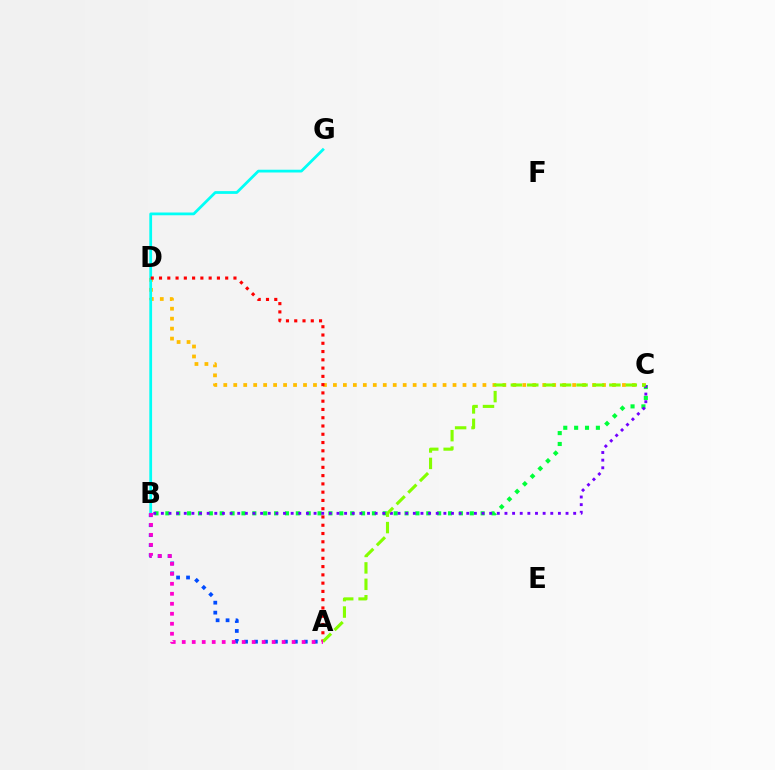{('C', 'D'): [{'color': '#ffbd00', 'line_style': 'dotted', 'thickness': 2.71}], ('B', 'C'): [{'color': '#00ff39', 'line_style': 'dotted', 'thickness': 2.95}, {'color': '#7200ff', 'line_style': 'dotted', 'thickness': 2.07}], ('B', 'G'): [{'color': '#00fff6', 'line_style': 'solid', 'thickness': 1.99}], ('A', 'B'): [{'color': '#004bff', 'line_style': 'dotted', 'thickness': 2.71}, {'color': '#ff00cf', 'line_style': 'dotted', 'thickness': 2.71}], ('A', 'D'): [{'color': '#ff0000', 'line_style': 'dotted', 'thickness': 2.25}], ('A', 'C'): [{'color': '#84ff00', 'line_style': 'dashed', 'thickness': 2.23}]}